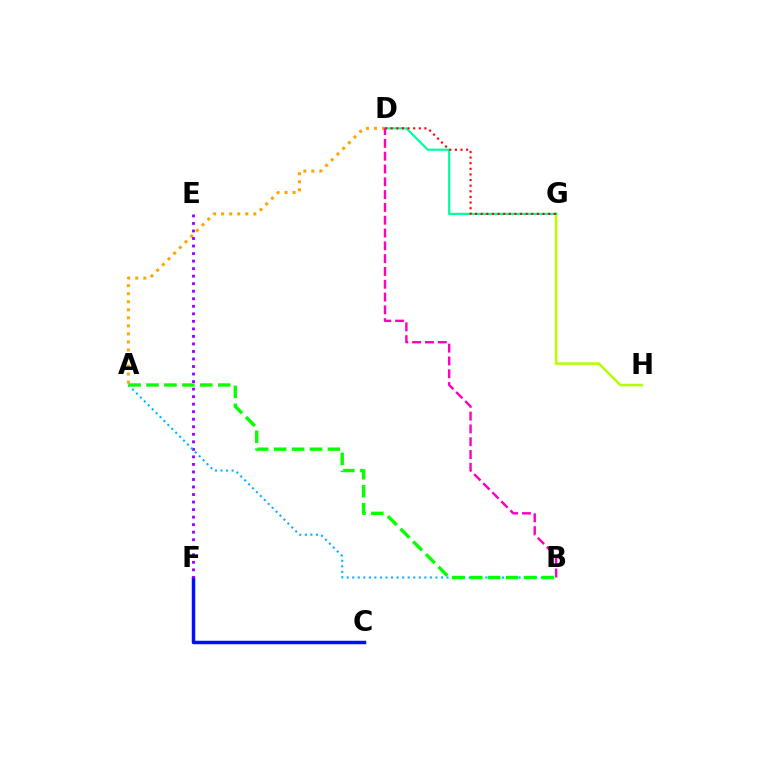{('A', 'D'): [{'color': '#ffa500', 'line_style': 'dotted', 'thickness': 2.18}], ('G', 'H'): [{'color': '#b3ff00', 'line_style': 'solid', 'thickness': 1.81}], ('C', 'F'): [{'color': '#0010ff', 'line_style': 'solid', 'thickness': 2.51}], ('E', 'F'): [{'color': '#9b00ff', 'line_style': 'dotted', 'thickness': 2.05}], ('A', 'B'): [{'color': '#00b5ff', 'line_style': 'dotted', 'thickness': 1.51}, {'color': '#08ff00', 'line_style': 'dashed', 'thickness': 2.44}], ('D', 'G'): [{'color': '#00ff9d', 'line_style': 'solid', 'thickness': 1.58}, {'color': '#ff0000', 'line_style': 'dotted', 'thickness': 1.53}], ('B', 'D'): [{'color': '#ff00bd', 'line_style': 'dashed', 'thickness': 1.74}]}